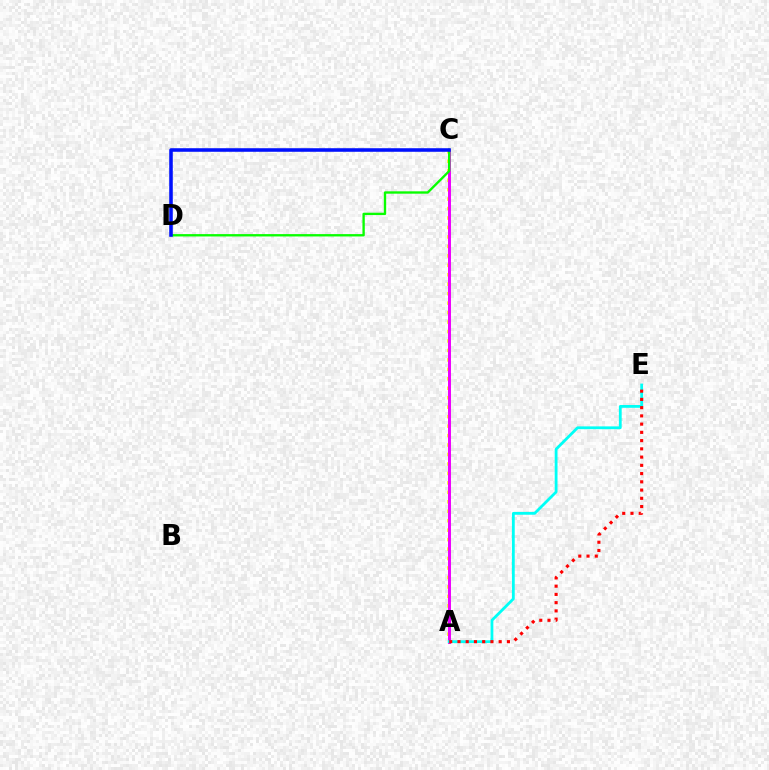{('A', 'C'): [{'color': '#fcf500', 'line_style': 'dotted', 'thickness': 2.57}, {'color': '#ee00ff', 'line_style': 'solid', 'thickness': 2.13}], ('A', 'E'): [{'color': '#00fff6', 'line_style': 'solid', 'thickness': 2.02}, {'color': '#ff0000', 'line_style': 'dotted', 'thickness': 2.24}], ('C', 'D'): [{'color': '#08ff00', 'line_style': 'solid', 'thickness': 1.69}, {'color': '#0010ff', 'line_style': 'solid', 'thickness': 2.56}]}